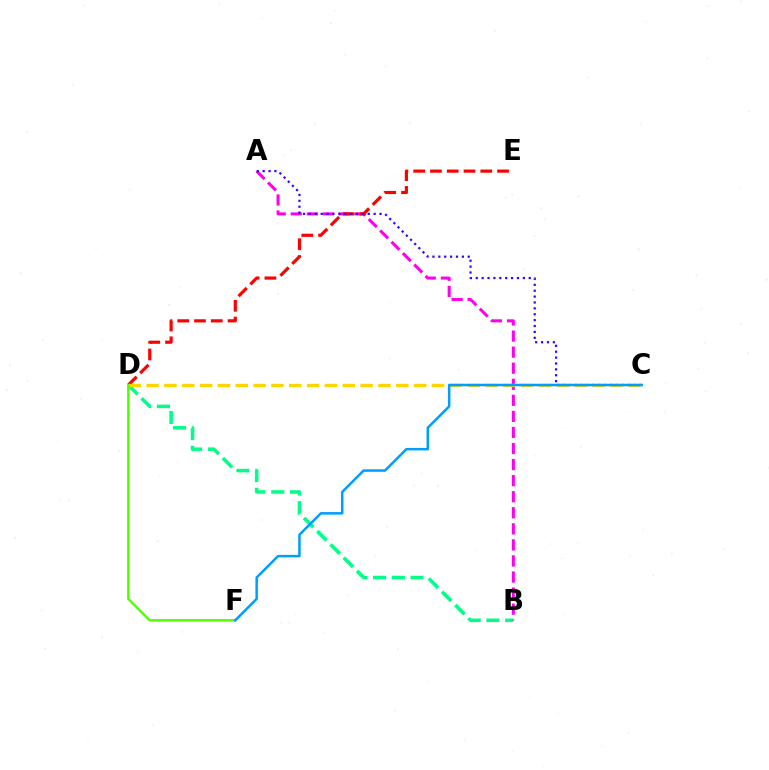{('B', 'D'): [{'color': '#00ff86', 'line_style': 'dashed', 'thickness': 2.54}], ('A', 'B'): [{'color': '#ff00ed', 'line_style': 'dashed', 'thickness': 2.18}], ('D', 'E'): [{'color': '#ff0000', 'line_style': 'dashed', 'thickness': 2.28}], ('A', 'C'): [{'color': '#3700ff', 'line_style': 'dotted', 'thickness': 1.6}], ('C', 'D'): [{'color': '#ffd500', 'line_style': 'dashed', 'thickness': 2.42}], ('D', 'F'): [{'color': '#4fff00', 'line_style': 'solid', 'thickness': 1.72}], ('C', 'F'): [{'color': '#009eff', 'line_style': 'solid', 'thickness': 1.81}]}